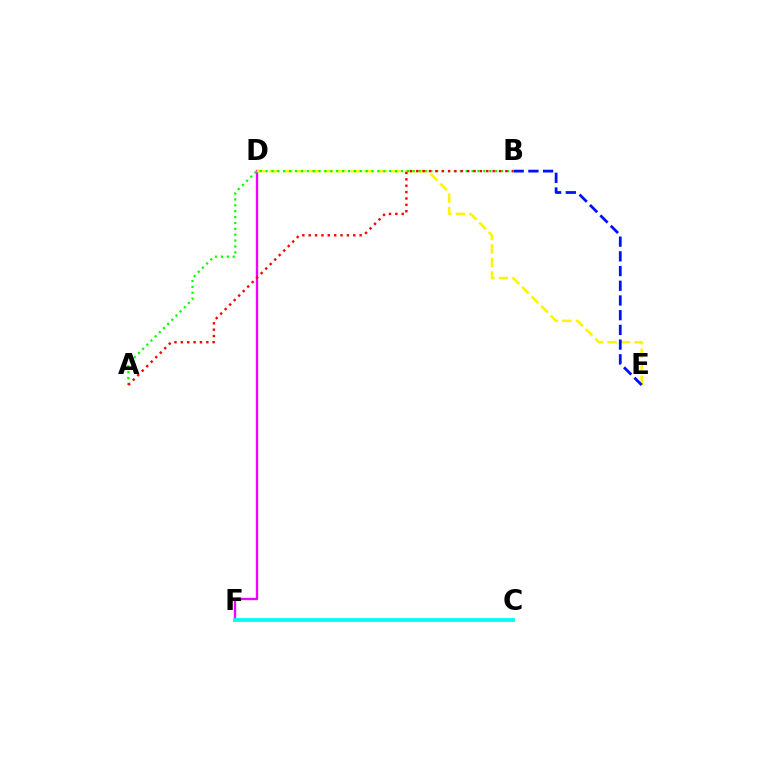{('D', 'F'): [{'color': '#ee00ff', 'line_style': 'solid', 'thickness': 1.68}], ('C', 'F'): [{'color': '#00fff6', 'line_style': 'solid', 'thickness': 2.73}], ('D', 'E'): [{'color': '#fcf500', 'line_style': 'dashed', 'thickness': 1.84}], ('A', 'B'): [{'color': '#08ff00', 'line_style': 'dotted', 'thickness': 1.6}, {'color': '#ff0000', 'line_style': 'dotted', 'thickness': 1.73}], ('B', 'E'): [{'color': '#0010ff', 'line_style': 'dashed', 'thickness': 2.0}]}